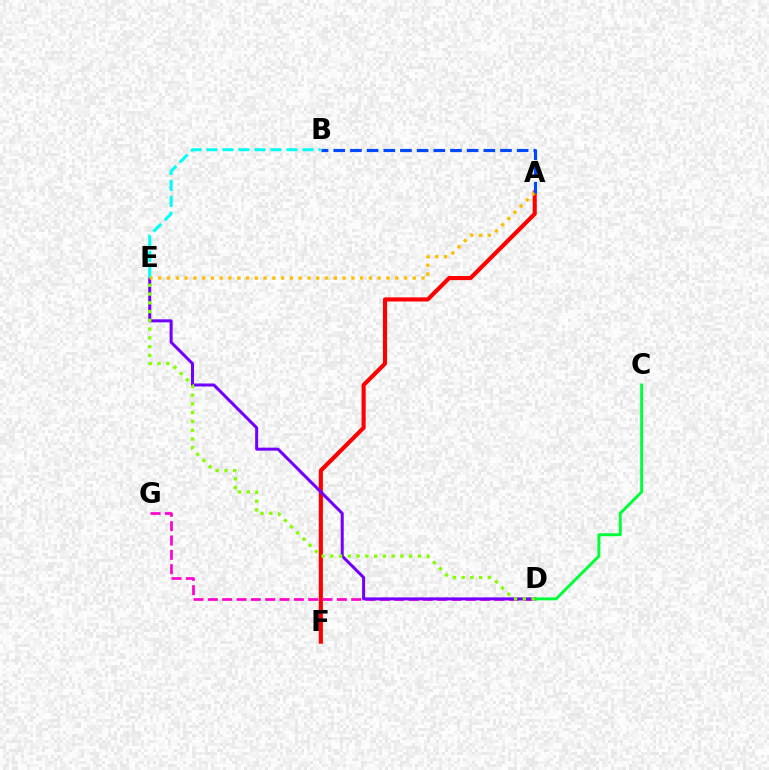{('A', 'F'): [{'color': '#ff0000', 'line_style': 'solid', 'thickness': 2.97}], ('D', 'G'): [{'color': '#ff00cf', 'line_style': 'dashed', 'thickness': 1.95}], ('D', 'E'): [{'color': '#7200ff', 'line_style': 'solid', 'thickness': 2.17}, {'color': '#84ff00', 'line_style': 'dotted', 'thickness': 2.38}], ('C', 'D'): [{'color': '#00ff39', 'line_style': 'solid', 'thickness': 2.12}], ('B', 'E'): [{'color': '#00fff6', 'line_style': 'dashed', 'thickness': 2.17}], ('A', 'E'): [{'color': '#ffbd00', 'line_style': 'dotted', 'thickness': 2.38}], ('A', 'B'): [{'color': '#004bff', 'line_style': 'dashed', 'thickness': 2.27}]}